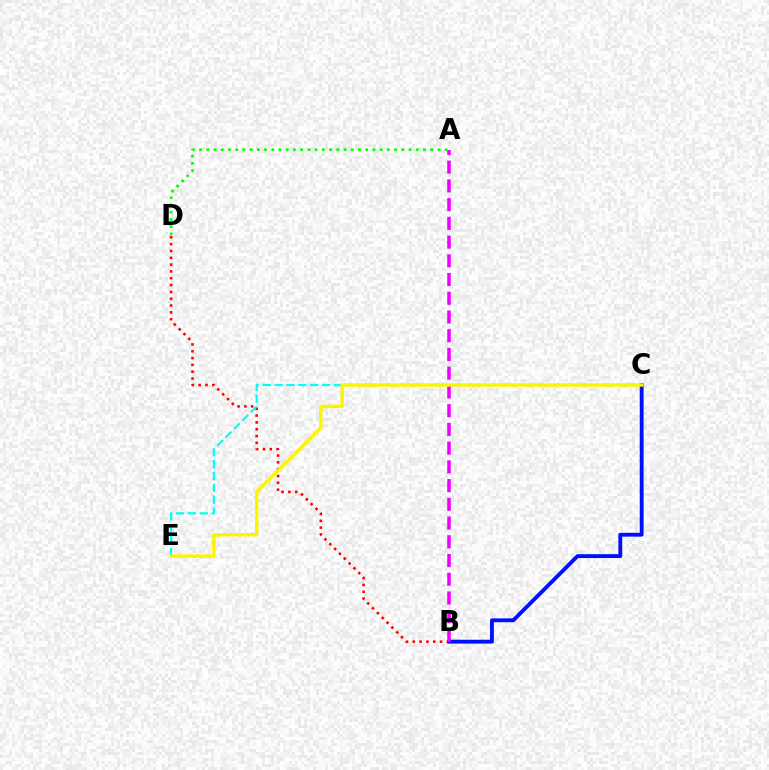{('B', 'D'): [{'color': '#ff0000', 'line_style': 'dotted', 'thickness': 1.85}], ('B', 'C'): [{'color': '#0010ff', 'line_style': 'solid', 'thickness': 2.78}], ('C', 'E'): [{'color': '#00fff6', 'line_style': 'dashed', 'thickness': 1.61}, {'color': '#fcf500', 'line_style': 'solid', 'thickness': 2.47}], ('A', 'D'): [{'color': '#08ff00', 'line_style': 'dotted', 'thickness': 1.96}], ('A', 'B'): [{'color': '#ee00ff', 'line_style': 'dashed', 'thickness': 2.54}]}